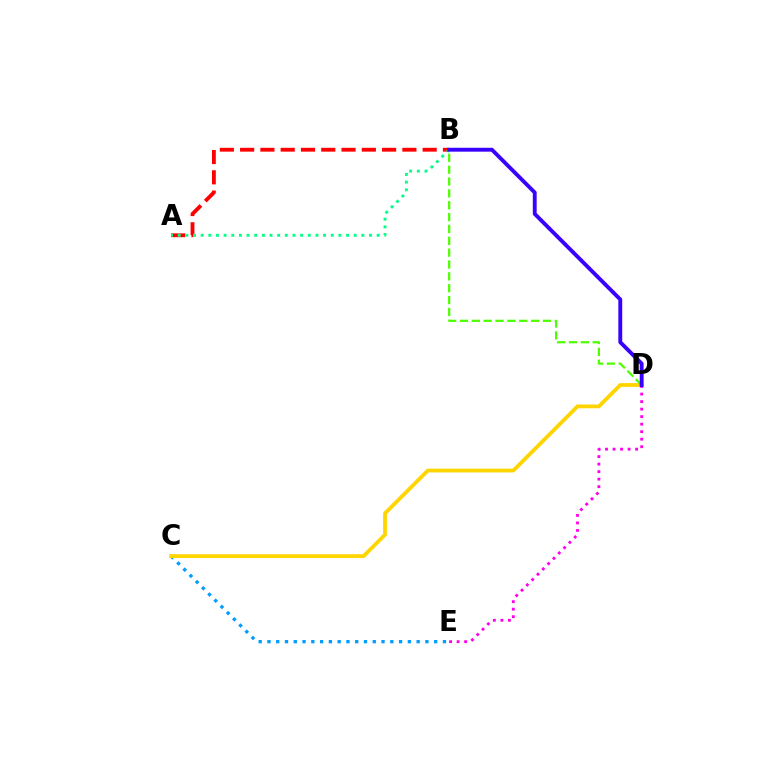{('A', 'B'): [{'color': '#ff0000', 'line_style': 'dashed', 'thickness': 2.76}, {'color': '#00ff86', 'line_style': 'dotted', 'thickness': 2.08}], ('C', 'E'): [{'color': '#009eff', 'line_style': 'dotted', 'thickness': 2.38}], ('C', 'D'): [{'color': '#ffd500', 'line_style': 'solid', 'thickness': 2.74}], ('B', 'D'): [{'color': '#4fff00', 'line_style': 'dashed', 'thickness': 1.61}, {'color': '#3700ff', 'line_style': 'solid', 'thickness': 2.79}], ('D', 'E'): [{'color': '#ff00ed', 'line_style': 'dotted', 'thickness': 2.04}]}